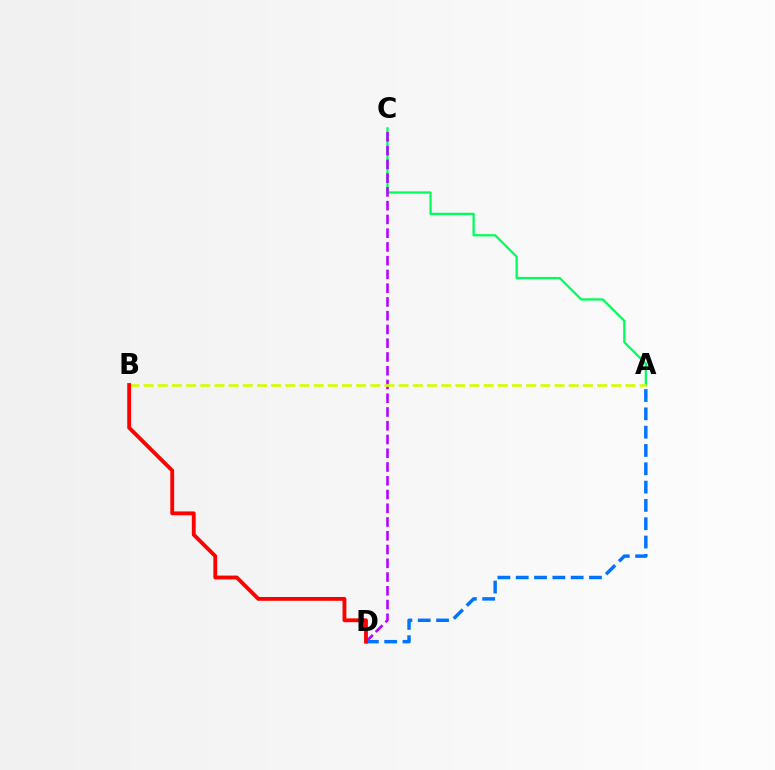{('A', 'C'): [{'color': '#00ff5c', 'line_style': 'solid', 'thickness': 1.65}], ('C', 'D'): [{'color': '#b900ff', 'line_style': 'dashed', 'thickness': 1.87}], ('A', 'D'): [{'color': '#0074ff', 'line_style': 'dashed', 'thickness': 2.49}], ('A', 'B'): [{'color': '#d1ff00', 'line_style': 'dashed', 'thickness': 1.92}], ('B', 'D'): [{'color': '#ff0000', 'line_style': 'solid', 'thickness': 2.76}]}